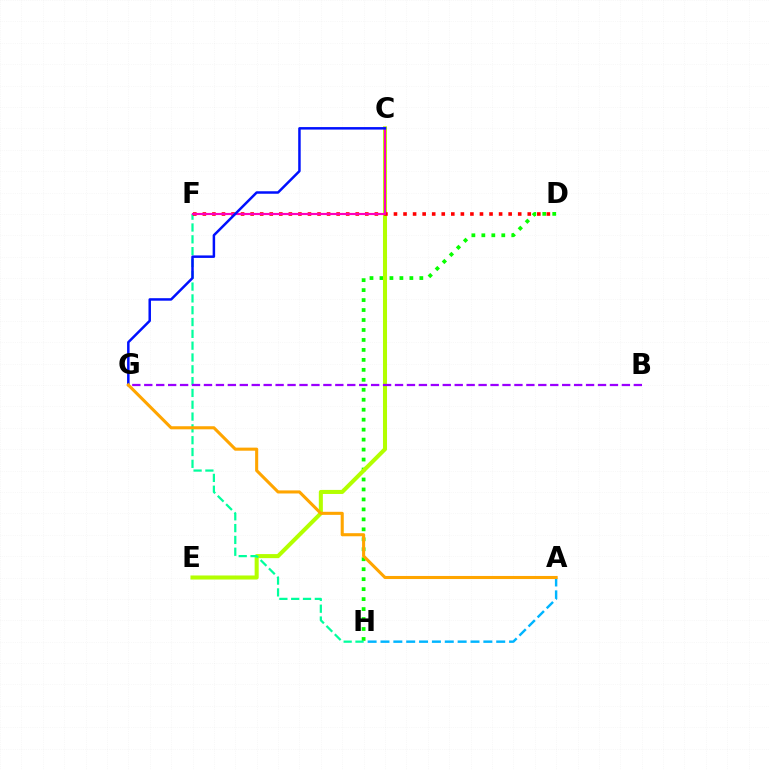{('D', 'H'): [{'color': '#08ff00', 'line_style': 'dotted', 'thickness': 2.71}], ('C', 'E'): [{'color': '#b3ff00', 'line_style': 'solid', 'thickness': 2.92}], ('A', 'H'): [{'color': '#00b5ff', 'line_style': 'dashed', 'thickness': 1.75}], ('F', 'H'): [{'color': '#00ff9d', 'line_style': 'dashed', 'thickness': 1.61}], ('B', 'G'): [{'color': '#9b00ff', 'line_style': 'dashed', 'thickness': 1.62}], ('D', 'F'): [{'color': '#ff0000', 'line_style': 'dotted', 'thickness': 2.6}], ('C', 'F'): [{'color': '#ff00bd', 'line_style': 'solid', 'thickness': 1.55}], ('C', 'G'): [{'color': '#0010ff', 'line_style': 'solid', 'thickness': 1.8}], ('A', 'G'): [{'color': '#ffa500', 'line_style': 'solid', 'thickness': 2.22}]}